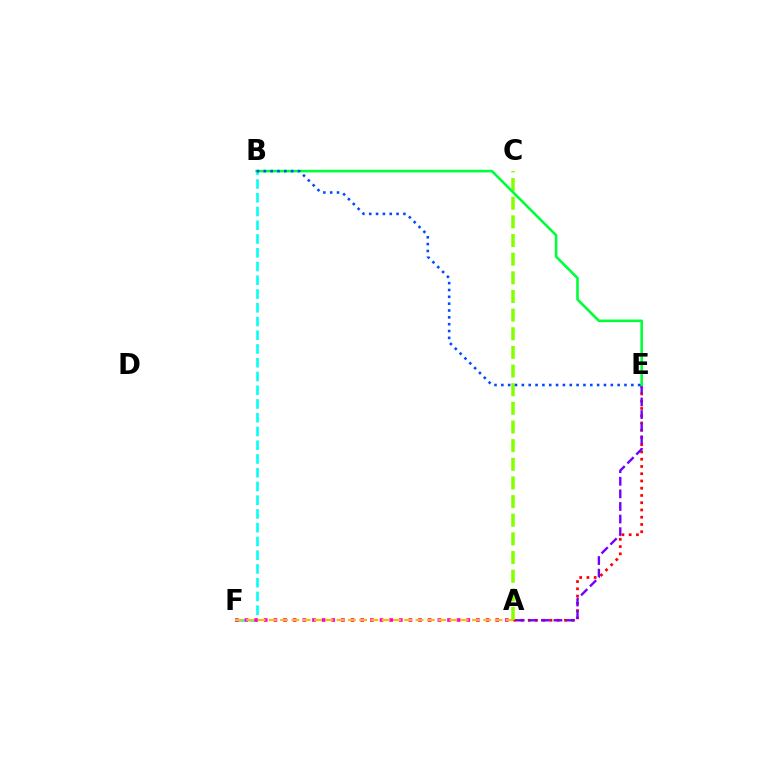{('B', 'F'): [{'color': '#00fff6', 'line_style': 'dashed', 'thickness': 1.87}], ('A', 'F'): [{'color': '#ff00cf', 'line_style': 'dotted', 'thickness': 2.62}, {'color': '#ffbd00', 'line_style': 'dashed', 'thickness': 1.53}], ('A', 'E'): [{'color': '#ff0000', 'line_style': 'dotted', 'thickness': 1.97}, {'color': '#7200ff', 'line_style': 'dashed', 'thickness': 1.71}], ('A', 'C'): [{'color': '#84ff00', 'line_style': 'dashed', 'thickness': 2.53}], ('B', 'E'): [{'color': '#00ff39', 'line_style': 'solid', 'thickness': 1.88}, {'color': '#004bff', 'line_style': 'dotted', 'thickness': 1.86}]}